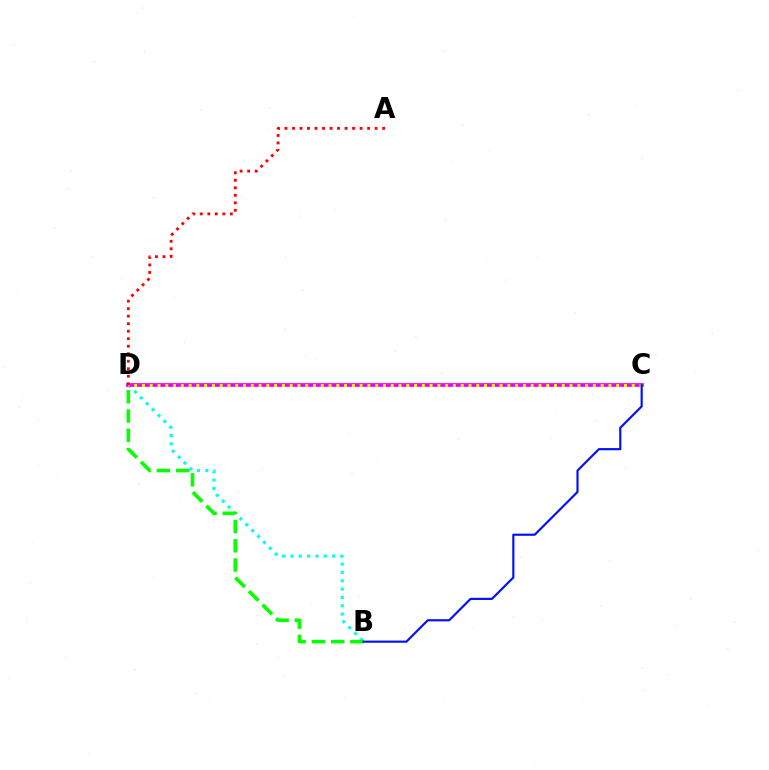{('B', 'D'): [{'color': '#00fff6', 'line_style': 'dotted', 'thickness': 2.26}, {'color': '#08ff00', 'line_style': 'dashed', 'thickness': 2.61}], ('C', 'D'): [{'color': '#ee00ff', 'line_style': 'solid', 'thickness': 2.71}, {'color': '#fcf500', 'line_style': 'dotted', 'thickness': 2.11}], ('A', 'D'): [{'color': '#ff0000', 'line_style': 'dotted', 'thickness': 2.04}], ('B', 'C'): [{'color': '#0010ff', 'line_style': 'solid', 'thickness': 1.56}]}